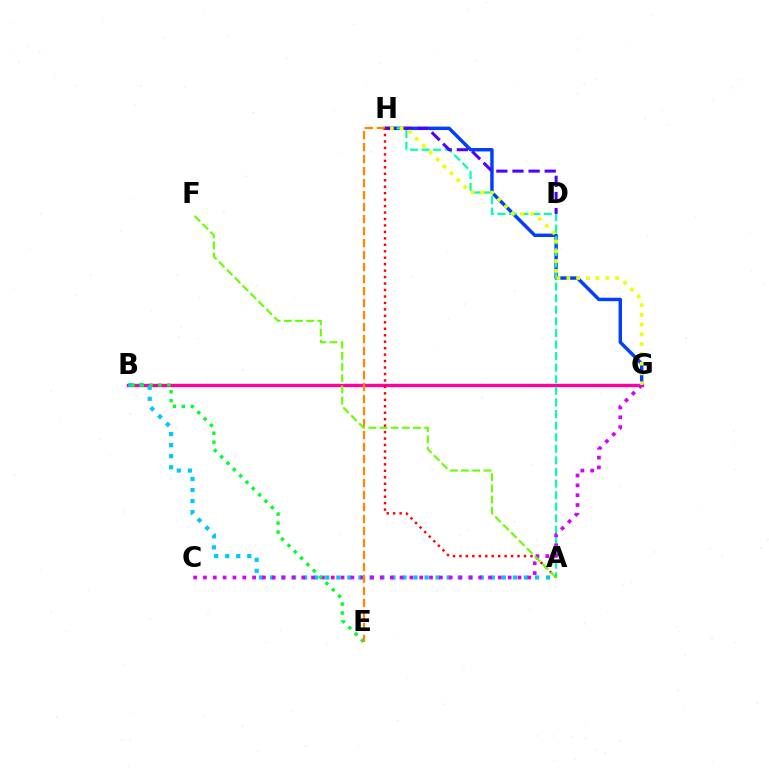{('G', 'H'): [{'color': '#003fff', 'line_style': 'solid', 'thickness': 2.47}, {'color': '#eeff00', 'line_style': 'dotted', 'thickness': 2.65}], ('B', 'G'): [{'color': '#ff00a0', 'line_style': 'solid', 'thickness': 2.42}], ('A', 'H'): [{'color': '#00ffaf', 'line_style': 'dashed', 'thickness': 1.57}, {'color': '#ff0000', 'line_style': 'dotted', 'thickness': 1.75}], ('A', 'B'): [{'color': '#00c7ff', 'line_style': 'dotted', 'thickness': 3.0}], ('C', 'G'): [{'color': '#d600ff', 'line_style': 'dotted', 'thickness': 2.67}], ('D', 'H'): [{'color': '#4f00ff', 'line_style': 'dashed', 'thickness': 2.19}], ('B', 'E'): [{'color': '#00ff27', 'line_style': 'dotted', 'thickness': 2.43}], ('E', 'H'): [{'color': '#ff8800', 'line_style': 'dashed', 'thickness': 1.63}], ('A', 'F'): [{'color': '#66ff00', 'line_style': 'dashed', 'thickness': 1.52}]}